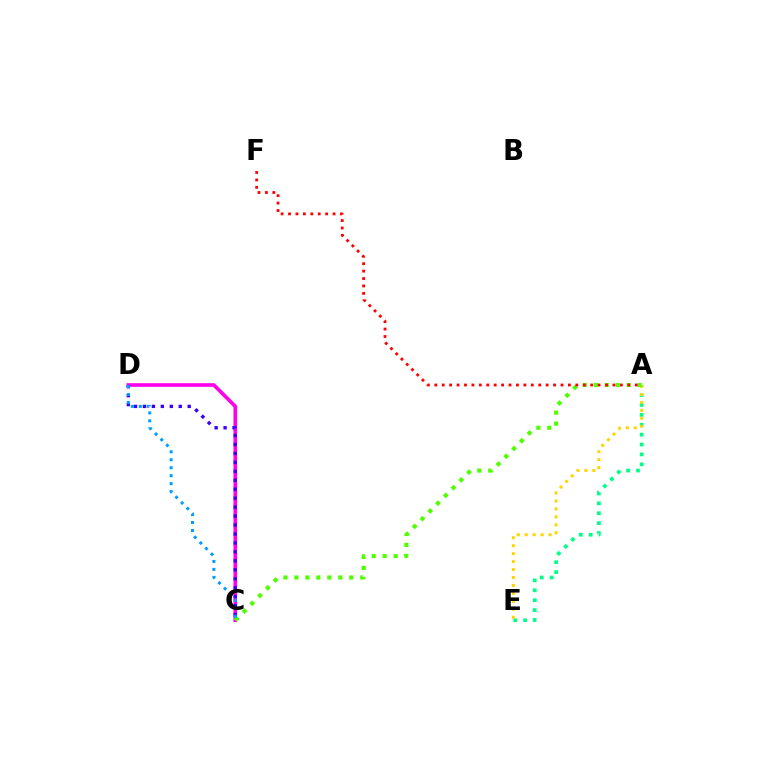{('C', 'D'): [{'color': '#ff00ed', 'line_style': 'solid', 'thickness': 2.61}, {'color': '#3700ff', 'line_style': 'dotted', 'thickness': 2.43}, {'color': '#009eff', 'line_style': 'dotted', 'thickness': 2.16}], ('A', 'E'): [{'color': '#00ff86', 'line_style': 'dotted', 'thickness': 2.69}, {'color': '#ffd500', 'line_style': 'dotted', 'thickness': 2.16}], ('A', 'C'): [{'color': '#4fff00', 'line_style': 'dotted', 'thickness': 2.98}], ('A', 'F'): [{'color': '#ff0000', 'line_style': 'dotted', 'thickness': 2.02}]}